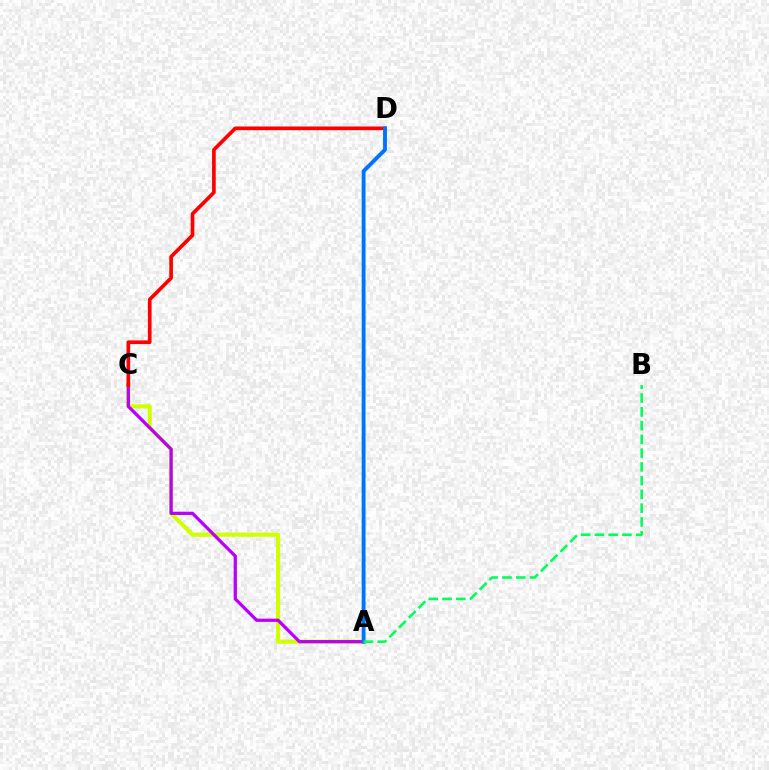{('A', 'C'): [{'color': '#d1ff00', 'line_style': 'solid', 'thickness': 2.96}, {'color': '#b900ff', 'line_style': 'solid', 'thickness': 2.34}], ('C', 'D'): [{'color': '#ff0000', 'line_style': 'solid', 'thickness': 2.64}], ('A', 'D'): [{'color': '#0074ff', 'line_style': 'solid', 'thickness': 2.79}], ('A', 'B'): [{'color': '#00ff5c', 'line_style': 'dashed', 'thickness': 1.87}]}